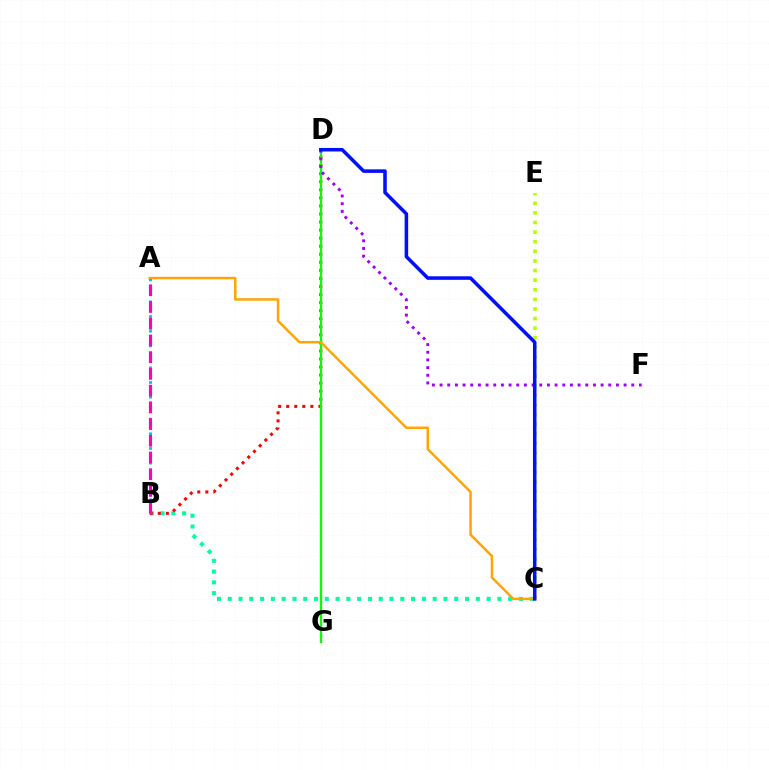{('B', 'C'): [{'color': '#00ff9d', 'line_style': 'dotted', 'thickness': 2.93}], ('C', 'E'): [{'color': '#b3ff00', 'line_style': 'dotted', 'thickness': 2.61}], ('B', 'D'): [{'color': '#ff0000', 'line_style': 'dotted', 'thickness': 2.19}], ('D', 'G'): [{'color': '#08ff00', 'line_style': 'solid', 'thickness': 1.66}], ('A', 'B'): [{'color': '#00b5ff', 'line_style': 'dotted', 'thickness': 1.99}, {'color': '#ff00bd', 'line_style': 'dashed', 'thickness': 2.27}], ('D', 'F'): [{'color': '#9b00ff', 'line_style': 'dotted', 'thickness': 2.08}], ('A', 'C'): [{'color': '#ffa500', 'line_style': 'solid', 'thickness': 1.8}], ('C', 'D'): [{'color': '#0010ff', 'line_style': 'solid', 'thickness': 2.54}]}